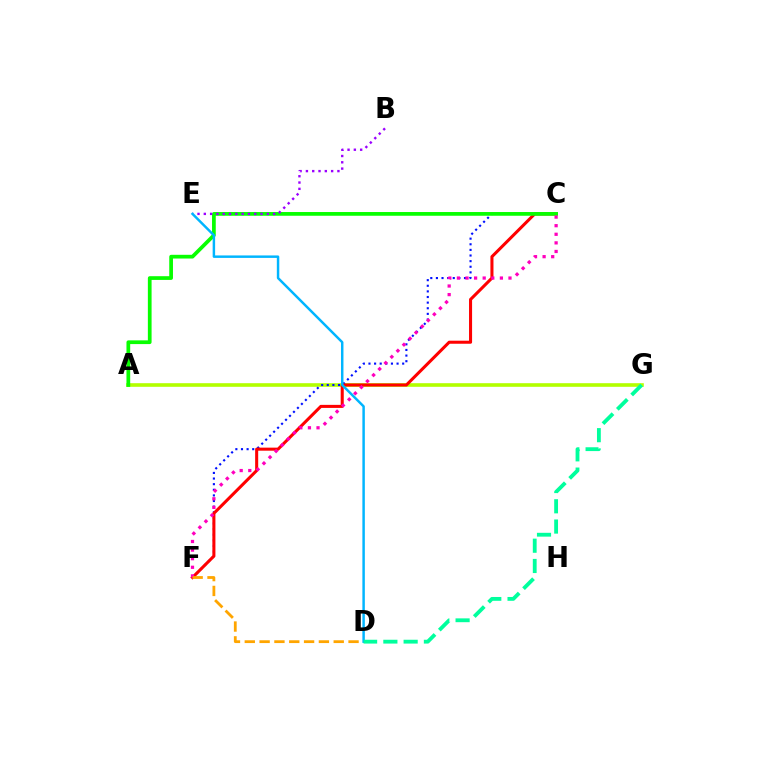{('A', 'G'): [{'color': '#b3ff00', 'line_style': 'solid', 'thickness': 2.61}], ('C', 'F'): [{'color': '#0010ff', 'line_style': 'dotted', 'thickness': 1.53}, {'color': '#ff0000', 'line_style': 'solid', 'thickness': 2.2}, {'color': '#ff00bd', 'line_style': 'dotted', 'thickness': 2.34}], ('A', 'C'): [{'color': '#08ff00', 'line_style': 'solid', 'thickness': 2.68}], ('D', 'F'): [{'color': '#ffa500', 'line_style': 'dashed', 'thickness': 2.01}], ('B', 'E'): [{'color': '#9b00ff', 'line_style': 'dotted', 'thickness': 1.71}], ('D', 'E'): [{'color': '#00b5ff', 'line_style': 'solid', 'thickness': 1.77}], ('D', 'G'): [{'color': '#00ff9d', 'line_style': 'dashed', 'thickness': 2.75}]}